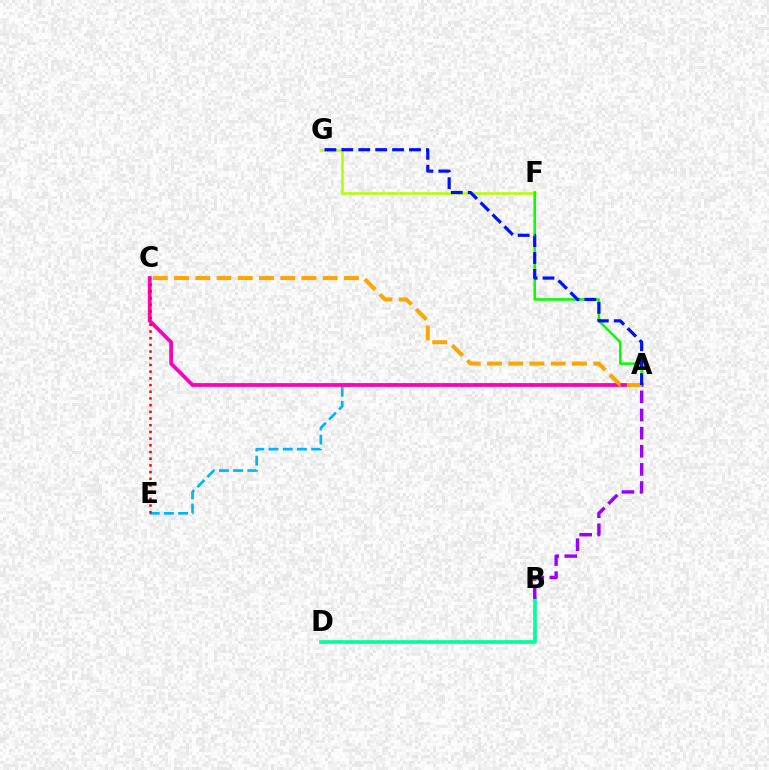{('F', 'G'): [{'color': '#b3ff00', 'line_style': 'solid', 'thickness': 1.82}], ('A', 'E'): [{'color': '#00b5ff', 'line_style': 'dashed', 'thickness': 1.93}], ('A', 'F'): [{'color': '#08ff00', 'line_style': 'solid', 'thickness': 1.85}], ('A', 'C'): [{'color': '#ff00bd', 'line_style': 'solid', 'thickness': 2.71}, {'color': '#ffa500', 'line_style': 'dashed', 'thickness': 2.88}], ('B', 'D'): [{'color': '#00ff9d', 'line_style': 'solid', 'thickness': 2.62}], ('A', 'G'): [{'color': '#0010ff', 'line_style': 'dashed', 'thickness': 2.3}], ('A', 'B'): [{'color': '#9b00ff', 'line_style': 'dashed', 'thickness': 2.46}], ('C', 'E'): [{'color': '#ff0000', 'line_style': 'dotted', 'thickness': 1.82}]}